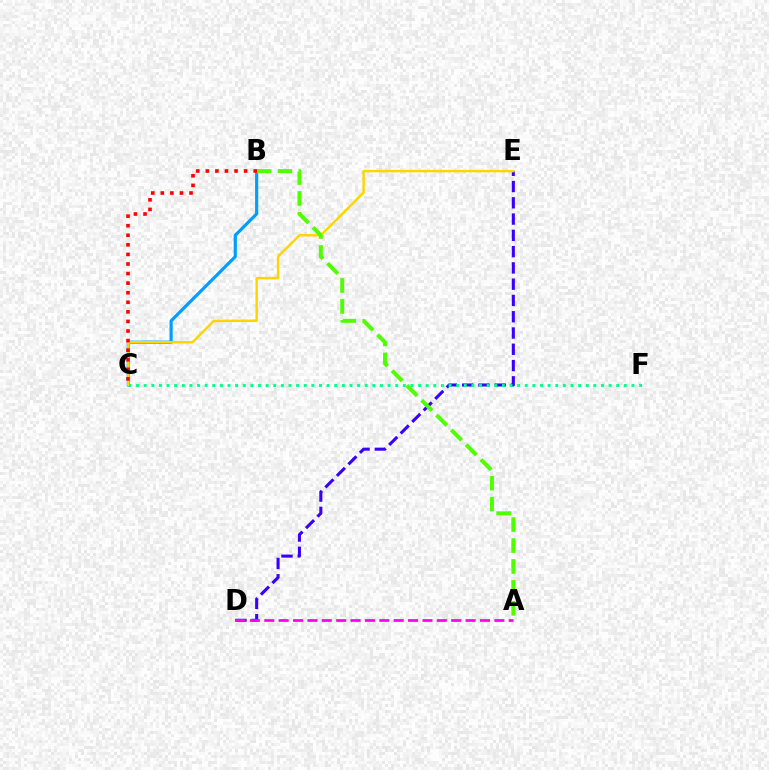{('D', 'E'): [{'color': '#3700ff', 'line_style': 'dashed', 'thickness': 2.21}], ('C', 'F'): [{'color': '#00ff86', 'line_style': 'dotted', 'thickness': 2.07}], ('B', 'C'): [{'color': '#009eff', 'line_style': 'solid', 'thickness': 2.29}, {'color': '#ff0000', 'line_style': 'dotted', 'thickness': 2.6}], ('A', 'D'): [{'color': '#ff00ed', 'line_style': 'dashed', 'thickness': 1.95}], ('C', 'E'): [{'color': '#ffd500', 'line_style': 'solid', 'thickness': 1.75}], ('A', 'B'): [{'color': '#4fff00', 'line_style': 'dashed', 'thickness': 2.84}]}